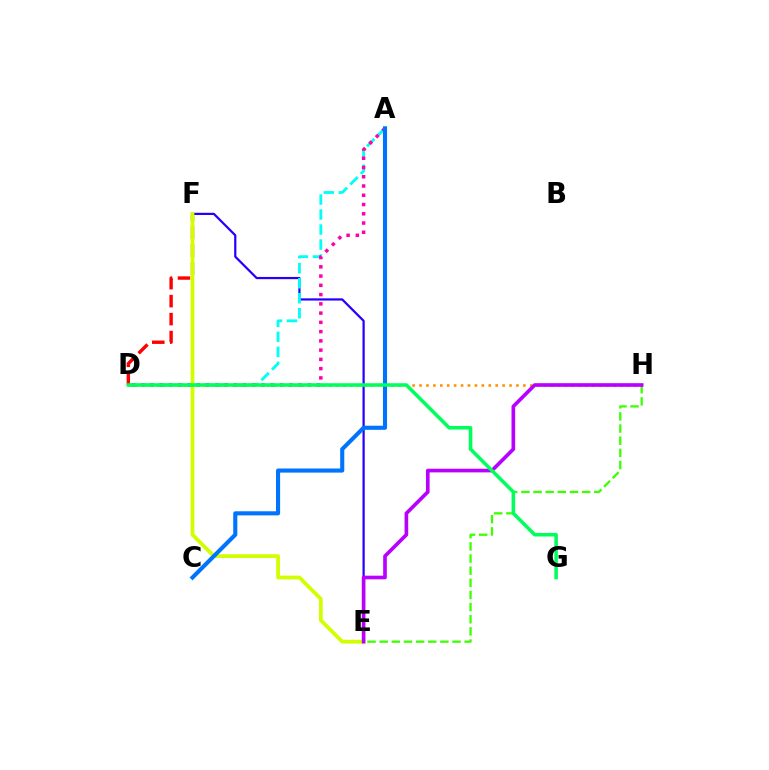{('E', 'F'): [{'color': '#2500ff', 'line_style': 'solid', 'thickness': 1.6}, {'color': '#d1ff00', 'line_style': 'solid', 'thickness': 2.71}], ('A', 'D'): [{'color': '#00fff6', 'line_style': 'dashed', 'thickness': 2.04}, {'color': '#ff00ac', 'line_style': 'dotted', 'thickness': 2.51}], ('D', 'F'): [{'color': '#ff0000', 'line_style': 'dashed', 'thickness': 2.44}], ('E', 'H'): [{'color': '#3dff00', 'line_style': 'dashed', 'thickness': 1.65}, {'color': '#b900ff', 'line_style': 'solid', 'thickness': 2.63}], ('D', 'H'): [{'color': '#ff9400', 'line_style': 'dotted', 'thickness': 1.88}], ('A', 'C'): [{'color': '#0074ff', 'line_style': 'solid', 'thickness': 2.95}], ('D', 'G'): [{'color': '#00ff5c', 'line_style': 'solid', 'thickness': 2.56}]}